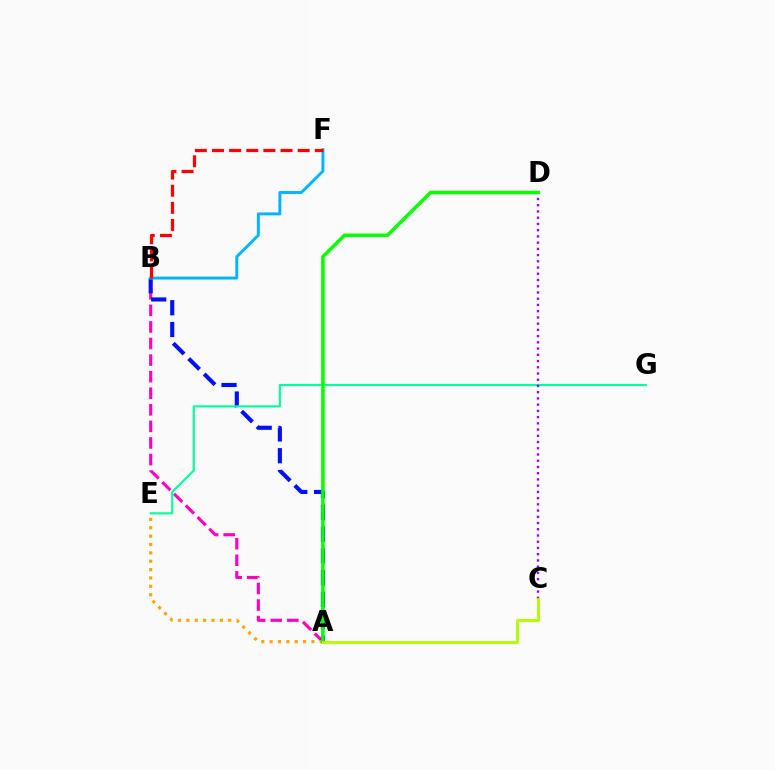{('A', 'B'): [{'color': '#ff00bd', 'line_style': 'dashed', 'thickness': 2.25}, {'color': '#0010ff', 'line_style': 'dashed', 'thickness': 2.96}], ('E', 'G'): [{'color': '#00ff9d', 'line_style': 'solid', 'thickness': 1.53}], ('C', 'D'): [{'color': '#9b00ff', 'line_style': 'dotted', 'thickness': 1.69}], ('B', 'F'): [{'color': '#00b5ff', 'line_style': 'solid', 'thickness': 2.11}, {'color': '#ff0000', 'line_style': 'dashed', 'thickness': 2.33}], ('A', 'E'): [{'color': '#ffa500', 'line_style': 'dotted', 'thickness': 2.27}], ('A', 'D'): [{'color': '#08ff00', 'line_style': 'solid', 'thickness': 2.54}], ('A', 'C'): [{'color': '#b3ff00', 'line_style': 'solid', 'thickness': 2.12}]}